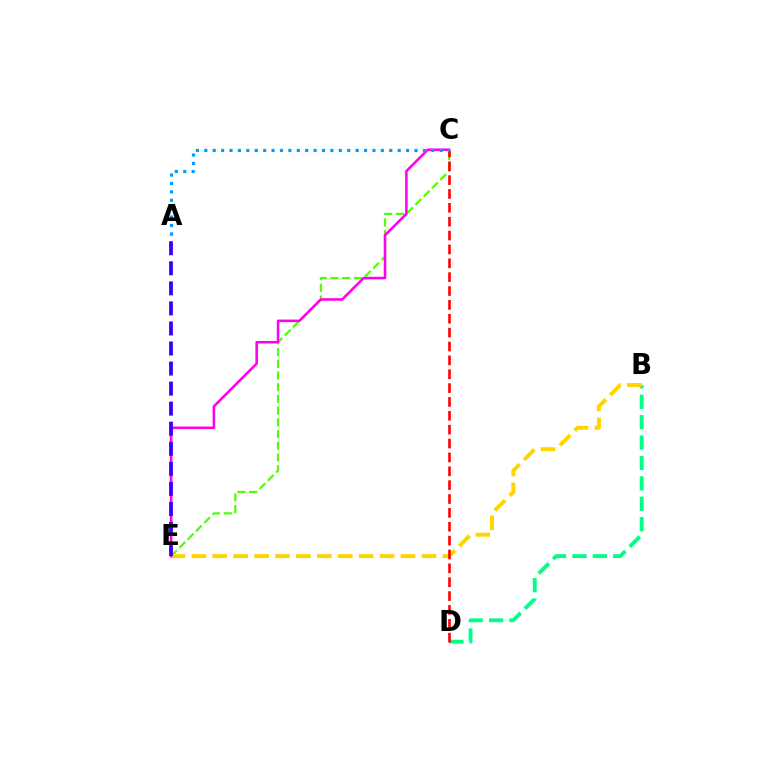{('C', 'E'): [{'color': '#4fff00', 'line_style': 'dashed', 'thickness': 1.59}, {'color': '#ff00ed', 'line_style': 'solid', 'thickness': 1.83}], ('B', 'D'): [{'color': '#00ff86', 'line_style': 'dashed', 'thickness': 2.77}], ('B', 'E'): [{'color': '#ffd500', 'line_style': 'dashed', 'thickness': 2.84}], ('C', 'D'): [{'color': '#ff0000', 'line_style': 'dashed', 'thickness': 1.88}], ('A', 'C'): [{'color': '#009eff', 'line_style': 'dotted', 'thickness': 2.28}], ('A', 'E'): [{'color': '#3700ff', 'line_style': 'dashed', 'thickness': 2.72}]}